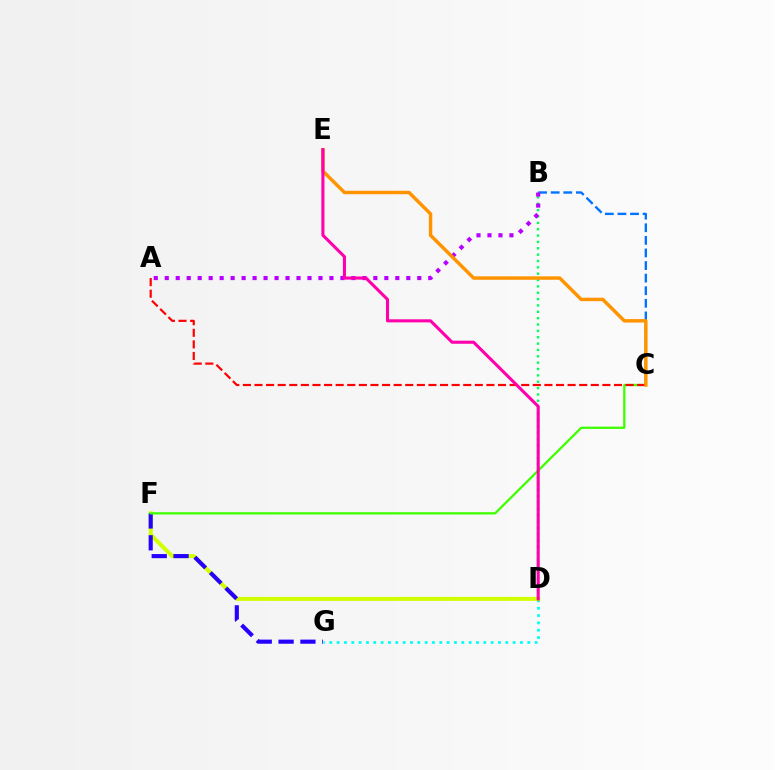{('D', 'G'): [{'color': '#00fff6', 'line_style': 'dotted', 'thickness': 1.99}], ('D', 'F'): [{'color': '#d1ff00', 'line_style': 'solid', 'thickness': 2.89}], ('F', 'G'): [{'color': '#2500ff', 'line_style': 'dashed', 'thickness': 2.97}], ('B', 'C'): [{'color': '#0074ff', 'line_style': 'dashed', 'thickness': 1.71}], ('B', 'D'): [{'color': '#00ff5c', 'line_style': 'dotted', 'thickness': 1.73}], ('C', 'F'): [{'color': '#3dff00', 'line_style': 'solid', 'thickness': 1.63}], ('A', 'C'): [{'color': '#ff0000', 'line_style': 'dashed', 'thickness': 1.58}], ('A', 'B'): [{'color': '#b900ff', 'line_style': 'dotted', 'thickness': 2.98}], ('C', 'E'): [{'color': '#ff9400', 'line_style': 'solid', 'thickness': 2.49}], ('D', 'E'): [{'color': '#ff00ac', 'line_style': 'solid', 'thickness': 2.21}]}